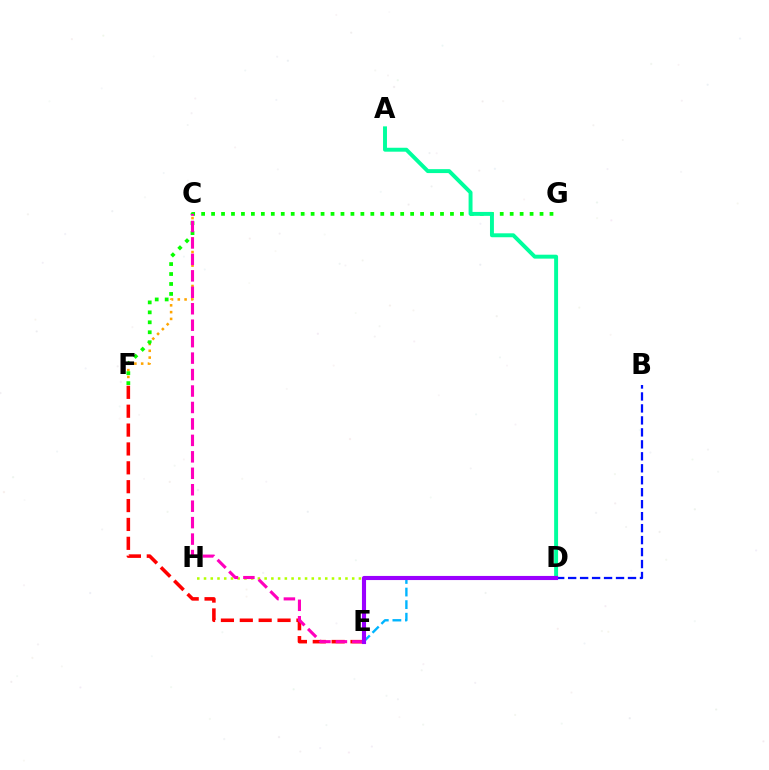{('C', 'F'): [{'color': '#ffa500', 'line_style': 'dotted', 'thickness': 1.84}], ('E', 'F'): [{'color': '#ff0000', 'line_style': 'dashed', 'thickness': 2.56}], ('D', 'E'): [{'color': '#00b5ff', 'line_style': 'dashed', 'thickness': 1.71}, {'color': '#9b00ff', 'line_style': 'solid', 'thickness': 2.96}], ('D', 'H'): [{'color': '#b3ff00', 'line_style': 'dotted', 'thickness': 1.83}], ('F', 'G'): [{'color': '#08ff00', 'line_style': 'dotted', 'thickness': 2.7}], ('B', 'D'): [{'color': '#0010ff', 'line_style': 'dashed', 'thickness': 1.63}], ('A', 'D'): [{'color': '#00ff9d', 'line_style': 'solid', 'thickness': 2.83}], ('C', 'E'): [{'color': '#ff00bd', 'line_style': 'dashed', 'thickness': 2.24}]}